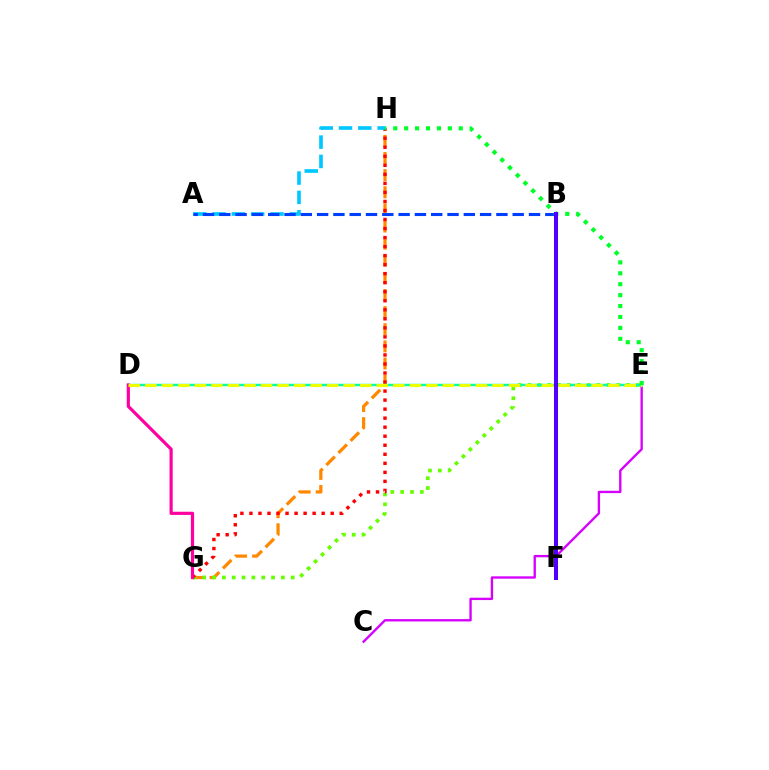{('G', 'H'): [{'color': '#ff8800', 'line_style': 'dashed', 'thickness': 2.33}, {'color': '#ff0000', 'line_style': 'dotted', 'thickness': 2.45}], ('E', 'G'): [{'color': '#66ff00', 'line_style': 'dotted', 'thickness': 2.67}], ('C', 'E'): [{'color': '#d600ff', 'line_style': 'solid', 'thickness': 1.69}], ('D', 'E'): [{'color': '#00ffaf', 'line_style': 'solid', 'thickness': 1.74}, {'color': '#eeff00', 'line_style': 'dashed', 'thickness': 2.25}], ('A', 'H'): [{'color': '#00c7ff', 'line_style': 'dashed', 'thickness': 2.62}], ('D', 'G'): [{'color': '#ff00a0', 'line_style': 'solid', 'thickness': 2.29}], ('A', 'B'): [{'color': '#003fff', 'line_style': 'dashed', 'thickness': 2.21}], ('E', 'H'): [{'color': '#00ff27', 'line_style': 'dotted', 'thickness': 2.97}], ('B', 'F'): [{'color': '#4f00ff', 'line_style': 'solid', 'thickness': 2.9}]}